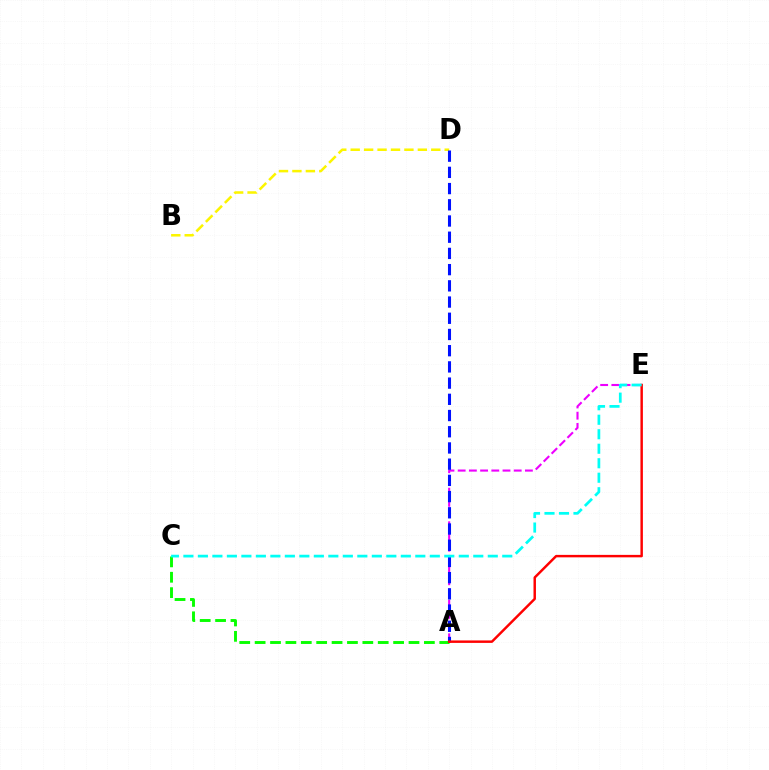{('B', 'D'): [{'color': '#fcf500', 'line_style': 'dashed', 'thickness': 1.82}], ('A', 'C'): [{'color': '#08ff00', 'line_style': 'dashed', 'thickness': 2.09}], ('A', 'E'): [{'color': '#ee00ff', 'line_style': 'dashed', 'thickness': 1.52}, {'color': '#ff0000', 'line_style': 'solid', 'thickness': 1.77}], ('A', 'D'): [{'color': '#0010ff', 'line_style': 'dashed', 'thickness': 2.2}], ('C', 'E'): [{'color': '#00fff6', 'line_style': 'dashed', 'thickness': 1.97}]}